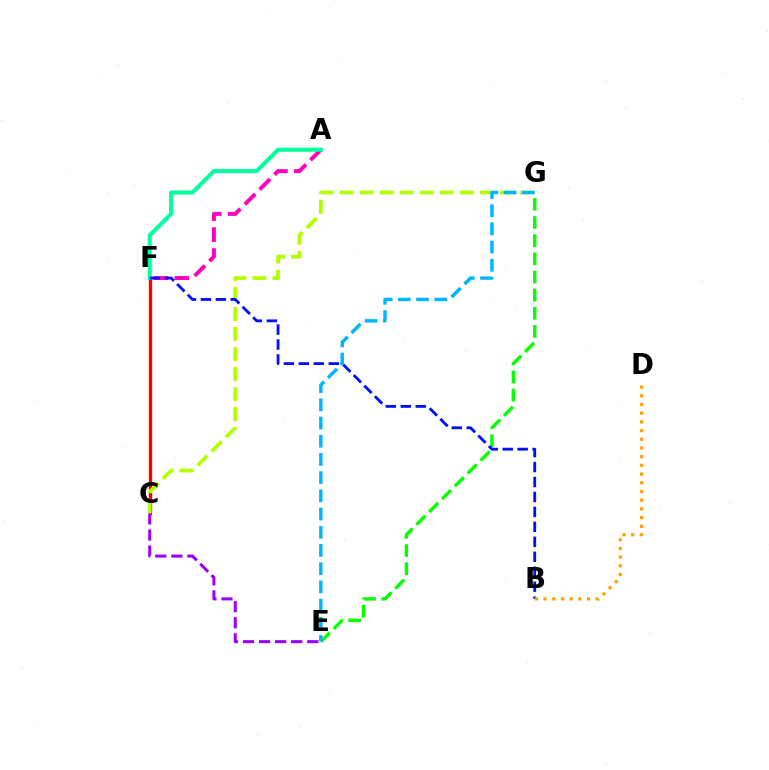{('A', 'F'): [{'color': '#ff00bd', 'line_style': 'dashed', 'thickness': 2.85}, {'color': '#00ff9d', 'line_style': 'solid', 'thickness': 2.94}], ('E', 'G'): [{'color': '#08ff00', 'line_style': 'dashed', 'thickness': 2.47}, {'color': '#00b5ff', 'line_style': 'dashed', 'thickness': 2.47}], ('C', 'F'): [{'color': '#ff0000', 'line_style': 'solid', 'thickness': 2.41}], ('C', 'E'): [{'color': '#9b00ff', 'line_style': 'dashed', 'thickness': 2.18}], ('C', 'G'): [{'color': '#b3ff00', 'line_style': 'dashed', 'thickness': 2.72}], ('B', 'F'): [{'color': '#0010ff', 'line_style': 'dashed', 'thickness': 2.03}], ('B', 'D'): [{'color': '#ffa500', 'line_style': 'dotted', 'thickness': 2.36}]}